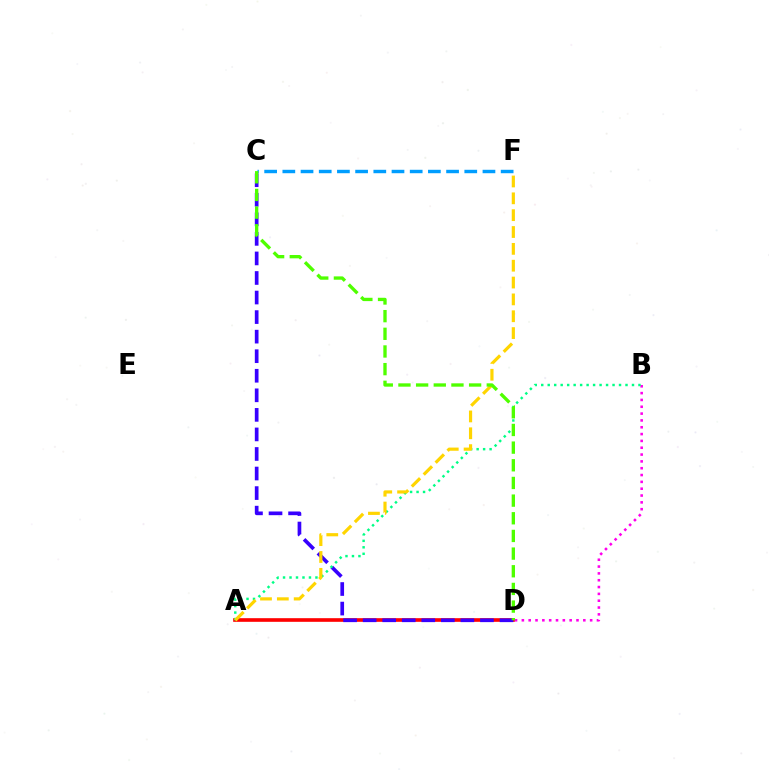{('B', 'D'): [{'color': '#ff00ed', 'line_style': 'dotted', 'thickness': 1.86}], ('A', 'D'): [{'color': '#ff0000', 'line_style': 'solid', 'thickness': 2.62}], ('C', 'F'): [{'color': '#009eff', 'line_style': 'dashed', 'thickness': 2.47}], ('C', 'D'): [{'color': '#3700ff', 'line_style': 'dashed', 'thickness': 2.66}, {'color': '#4fff00', 'line_style': 'dashed', 'thickness': 2.4}], ('A', 'B'): [{'color': '#00ff86', 'line_style': 'dotted', 'thickness': 1.76}], ('A', 'F'): [{'color': '#ffd500', 'line_style': 'dashed', 'thickness': 2.29}]}